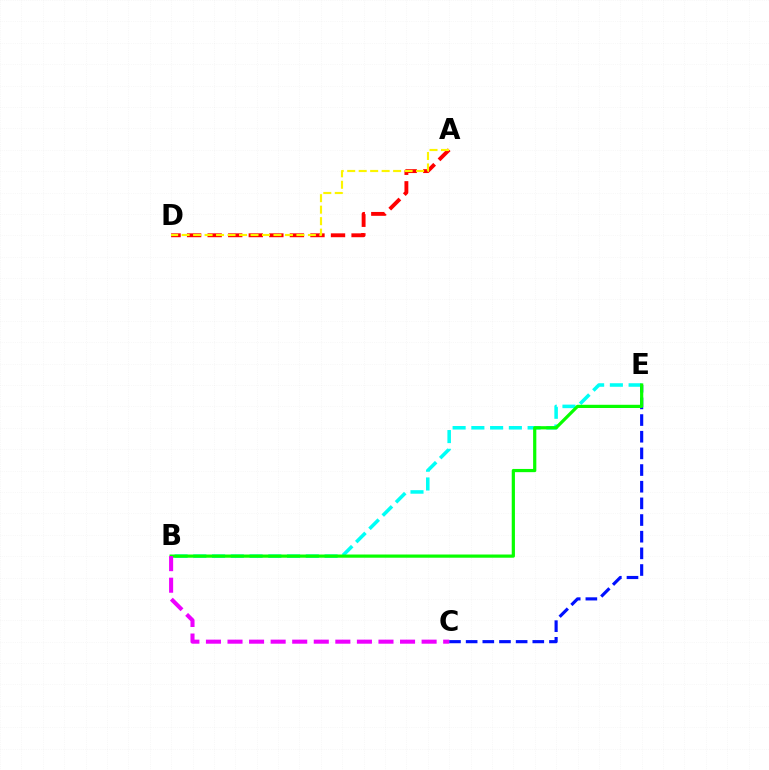{('A', 'D'): [{'color': '#ff0000', 'line_style': 'dashed', 'thickness': 2.79}, {'color': '#fcf500', 'line_style': 'dashed', 'thickness': 1.56}], ('C', 'E'): [{'color': '#0010ff', 'line_style': 'dashed', 'thickness': 2.26}], ('B', 'E'): [{'color': '#00fff6', 'line_style': 'dashed', 'thickness': 2.55}, {'color': '#08ff00', 'line_style': 'solid', 'thickness': 2.31}], ('B', 'C'): [{'color': '#ee00ff', 'line_style': 'dashed', 'thickness': 2.93}]}